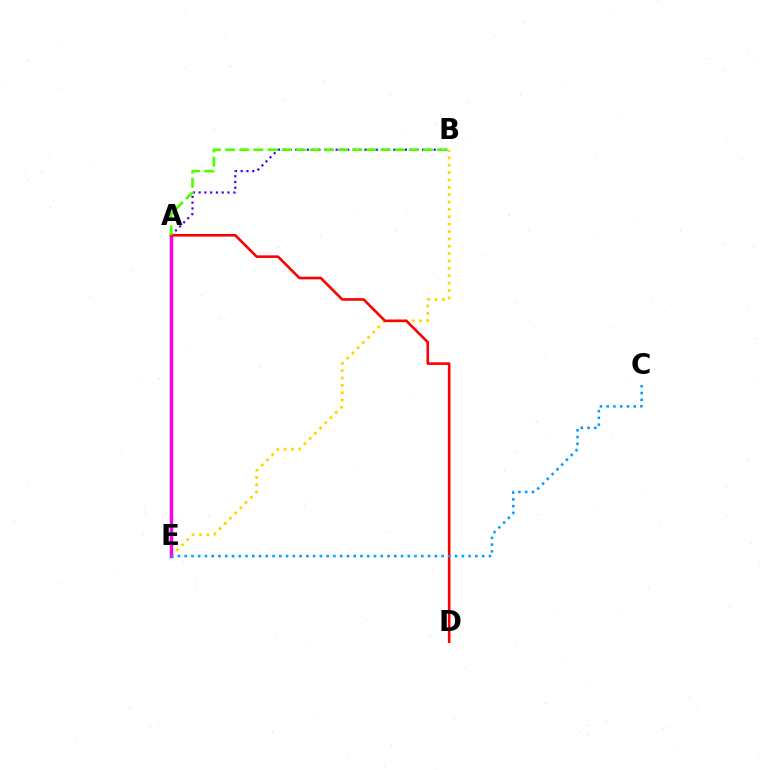{('A', 'E'): [{'color': '#00ff86', 'line_style': 'solid', 'thickness': 1.7}, {'color': '#ff00ed', 'line_style': 'solid', 'thickness': 2.49}], ('A', 'B'): [{'color': '#3700ff', 'line_style': 'dotted', 'thickness': 1.57}, {'color': '#4fff00', 'line_style': 'dashed', 'thickness': 1.92}], ('B', 'E'): [{'color': '#ffd500', 'line_style': 'dotted', 'thickness': 2.0}], ('A', 'D'): [{'color': '#ff0000', 'line_style': 'solid', 'thickness': 1.88}], ('C', 'E'): [{'color': '#009eff', 'line_style': 'dotted', 'thickness': 1.84}]}